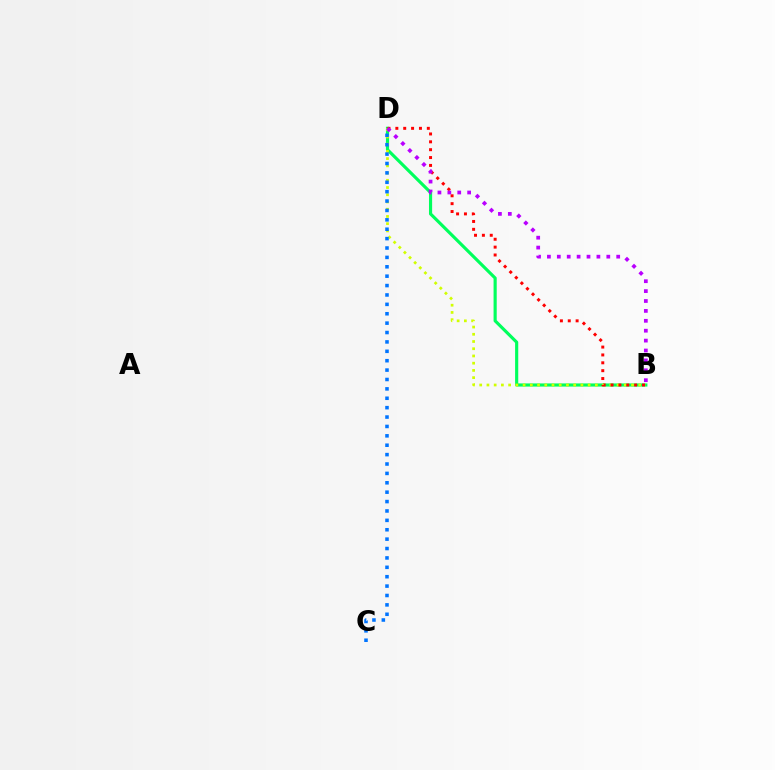{('B', 'D'): [{'color': '#00ff5c', 'line_style': 'solid', 'thickness': 2.27}, {'color': '#d1ff00', 'line_style': 'dotted', 'thickness': 1.96}, {'color': '#ff0000', 'line_style': 'dotted', 'thickness': 2.14}, {'color': '#b900ff', 'line_style': 'dotted', 'thickness': 2.69}], ('C', 'D'): [{'color': '#0074ff', 'line_style': 'dotted', 'thickness': 2.55}]}